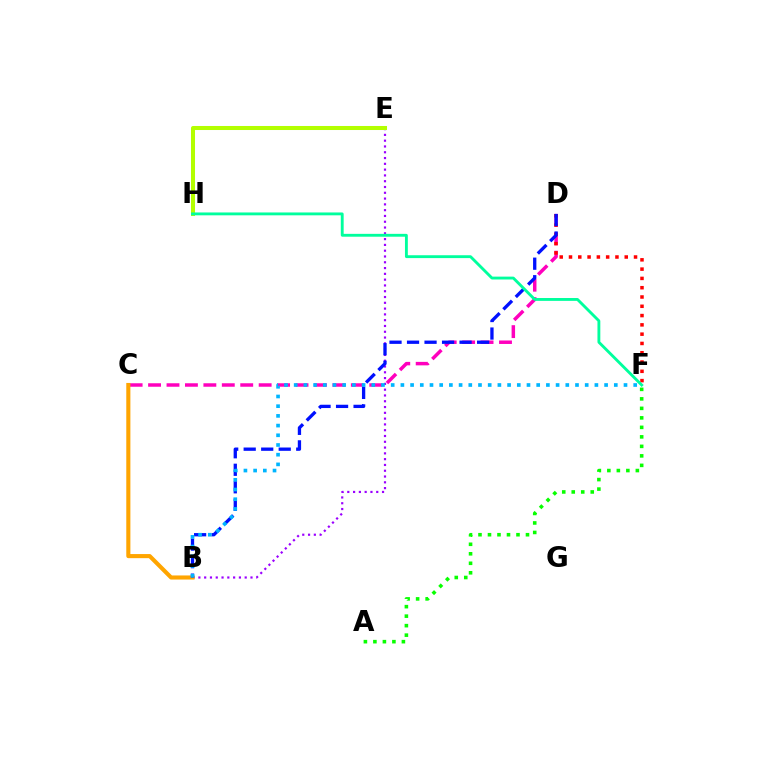{('C', 'D'): [{'color': '#ff00bd', 'line_style': 'dashed', 'thickness': 2.5}], ('A', 'F'): [{'color': '#08ff00', 'line_style': 'dotted', 'thickness': 2.58}], ('B', 'E'): [{'color': '#9b00ff', 'line_style': 'dotted', 'thickness': 1.57}], ('B', 'C'): [{'color': '#ffa500', 'line_style': 'solid', 'thickness': 2.95}], ('D', 'F'): [{'color': '#ff0000', 'line_style': 'dotted', 'thickness': 2.52}], ('E', 'H'): [{'color': '#b3ff00', 'line_style': 'solid', 'thickness': 2.9}], ('B', 'D'): [{'color': '#0010ff', 'line_style': 'dashed', 'thickness': 2.38}], ('B', 'F'): [{'color': '#00b5ff', 'line_style': 'dotted', 'thickness': 2.64}], ('F', 'H'): [{'color': '#00ff9d', 'line_style': 'solid', 'thickness': 2.06}]}